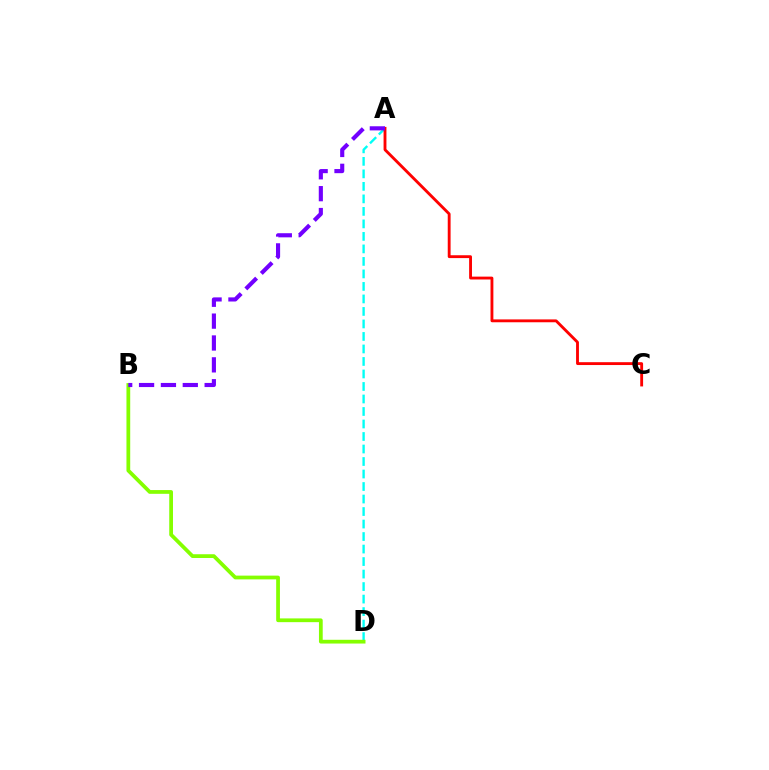{('A', 'D'): [{'color': '#00fff6', 'line_style': 'dashed', 'thickness': 1.7}], ('A', 'C'): [{'color': '#ff0000', 'line_style': 'solid', 'thickness': 2.06}], ('B', 'D'): [{'color': '#84ff00', 'line_style': 'solid', 'thickness': 2.7}], ('A', 'B'): [{'color': '#7200ff', 'line_style': 'dashed', 'thickness': 2.97}]}